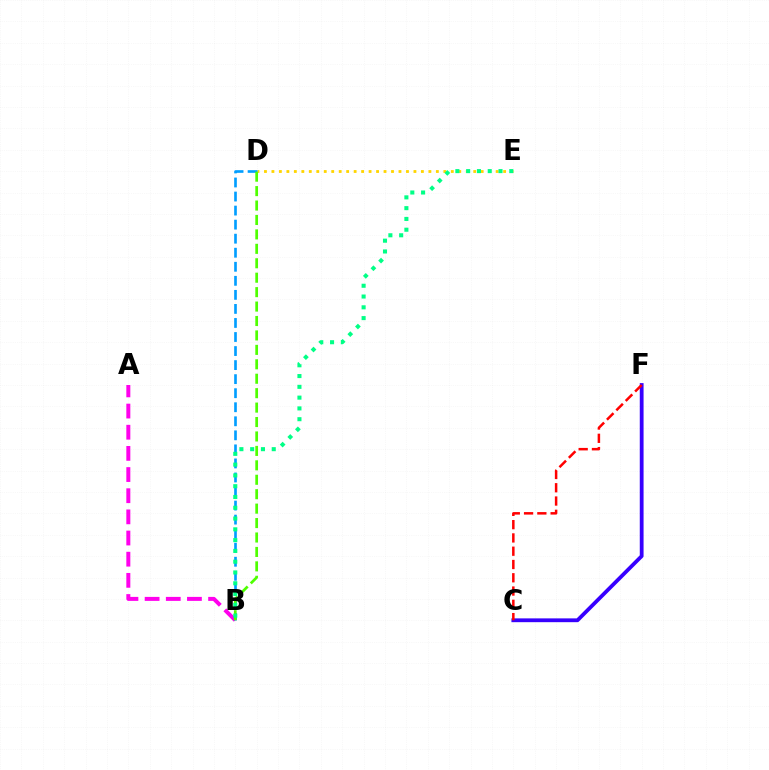{('D', 'E'): [{'color': '#ffd500', 'line_style': 'dotted', 'thickness': 2.03}], ('A', 'B'): [{'color': '#ff00ed', 'line_style': 'dashed', 'thickness': 2.87}], ('B', 'D'): [{'color': '#009eff', 'line_style': 'dashed', 'thickness': 1.91}, {'color': '#4fff00', 'line_style': 'dashed', 'thickness': 1.96}], ('B', 'E'): [{'color': '#00ff86', 'line_style': 'dotted', 'thickness': 2.93}], ('C', 'F'): [{'color': '#3700ff', 'line_style': 'solid', 'thickness': 2.73}, {'color': '#ff0000', 'line_style': 'dashed', 'thickness': 1.8}]}